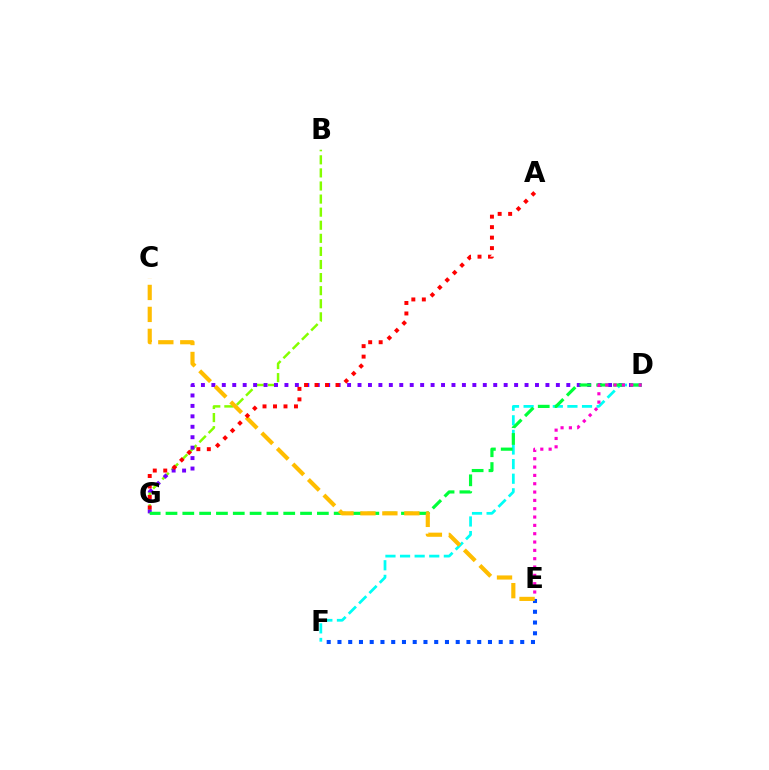{('E', 'F'): [{'color': '#004bff', 'line_style': 'dotted', 'thickness': 2.92}], ('B', 'G'): [{'color': '#84ff00', 'line_style': 'dashed', 'thickness': 1.78}], ('D', 'G'): [{'color': '#7200ff', 'line_style': 'dotted', 'thickness': 2.84}, {'color': '#00ff39', 'line_style': 'dashed', 'thickness': 2.28}], ('D', 'F'): [{'color': '#00fff6', 'line_style': 'dashed', 'thickness': 1.98}], ('C', 'E'): [{'color': '#ffbd00', 'line_style': 'dashed', 'thickness': 2.98}], ('D', 'E'): [{'color': '#ff00cf', 'line_style': 'dotted', 'thickness': 2.26}], ('A', 'G'): [{'color': '#ff0000', 'line_style': 'dotted', 'thickness': 2.85}]}